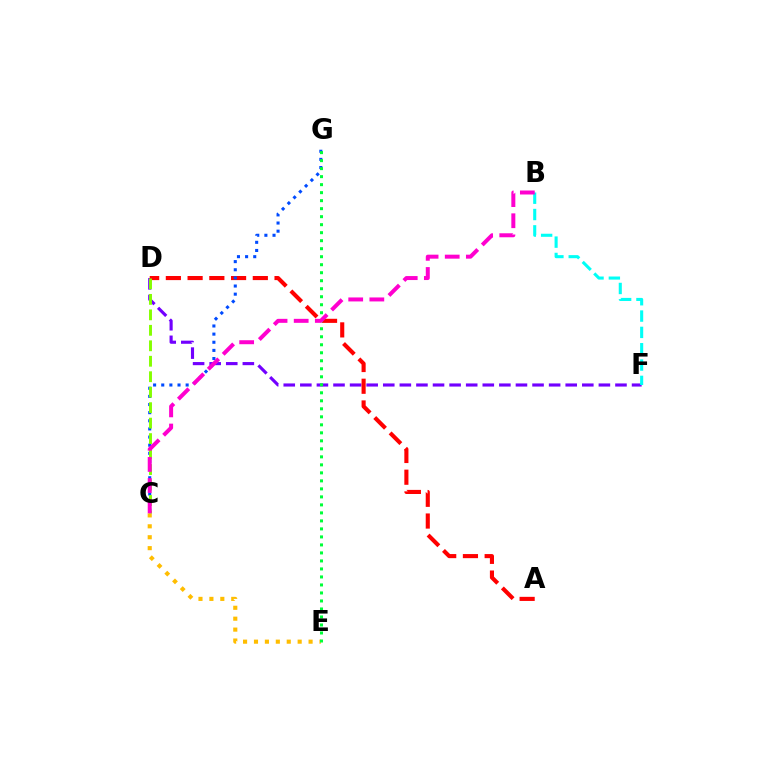{('C', 'E'): [{'color': '#ffbd00', 'line_style': 'dotted', 'thickness': 2.97}], ('D', 'F'): [{'color': '#7200ff', 'line_style': 'dashed', 'thickness': 2.25}], ('A', 'D'): [{'color': '#ff0000', 'line_style': 'dashed', 'thickness': 2.95}], ('C', 'G'): [{'color': '#004bff', 'line_style': 'dotted', 'thickness': 2.21}], ('B', 'F'): [{'color': '#00fff6', 'line_style': 'dashed', 'thickness': 2.22}], ('E', 'G'): [{'color': '#00ff39', 'line_style': 'dotted', 'thickness': 2.18}], ('C', 'D'): [{'color': '#84ff00', 'line_style': 'dashed', 'thickness': 2.1}], ('B', 'C'): [{'color': '#ff00cf', 'line_style': 'dashed', 'thickness': 2.87}]}